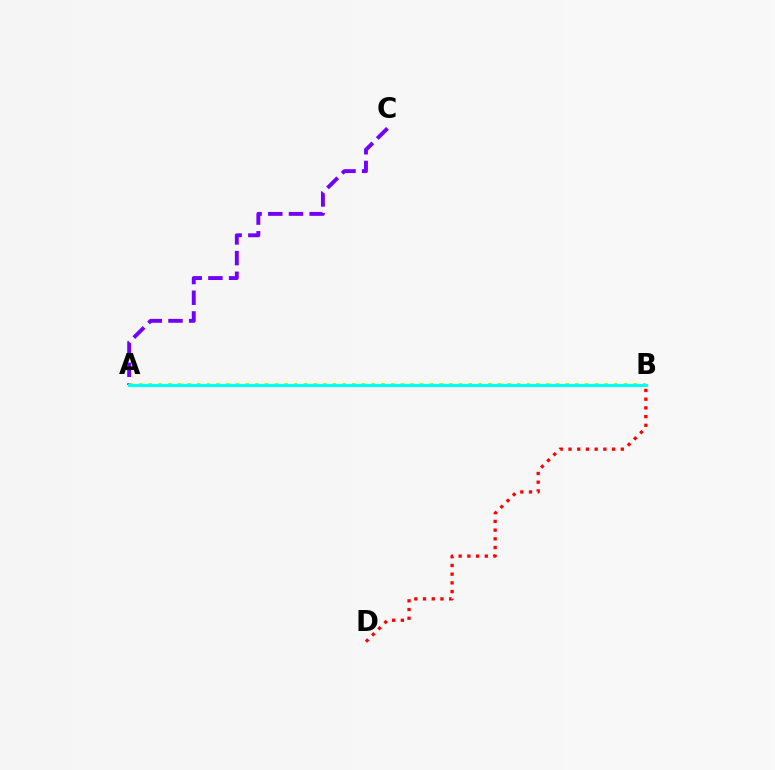{('A', 'C'): [{'color': '#7200ff', 'line_style': 'dashed', 'thickness': 2.81}], ('A', 'B'): [{'color': '#84ff00', 'line_style': 'dotted', 'thickness': 2.63}, {'color': '#00fff6', 'line_style': 'solid', 'thickness': 2.23}], ('B', 'D'): [{'color': '#ff0000', 'line_style': 'dotted', 'thickness': 2.37}]}